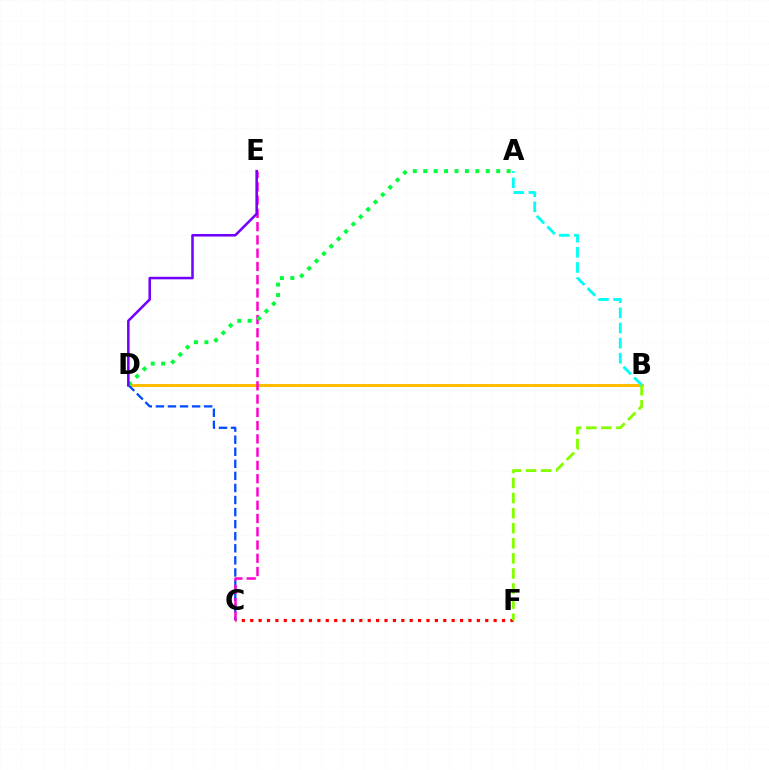{('C', 'F'): [{'color': '#ff0000', 'line_style': 'dotted', 'thickness': 2.28}], ('B', 'D'): [{'color': '#ffbd00', 'line_style': 'solid', 'thickness': 2.14}], ('B', 'F'): [{'color': '#84ff00', 'line_style': 'dashed', 'thickness': 2.05}], ('C', 'D'): [{'color': '#004bff', 'line_style': 'dashed', 'thickness': 1.64}], ('C', 'E'): [{'color': '#ff00cf', 'line_style': 'dashed', 'thickness': 1.8}], ('A', 'B'): [{'color': '#00fff6', 'line_style': 'dashed', 'thickness': 2.06}], ('A', 'D'): [{'color': '#00ff39', 'line_style': 'dotted', 'thickness': 2.83}], ('D', 'E'): [{'color': '#7200ff', 'line_style': 'solid', 'thickness': 1.83}]}